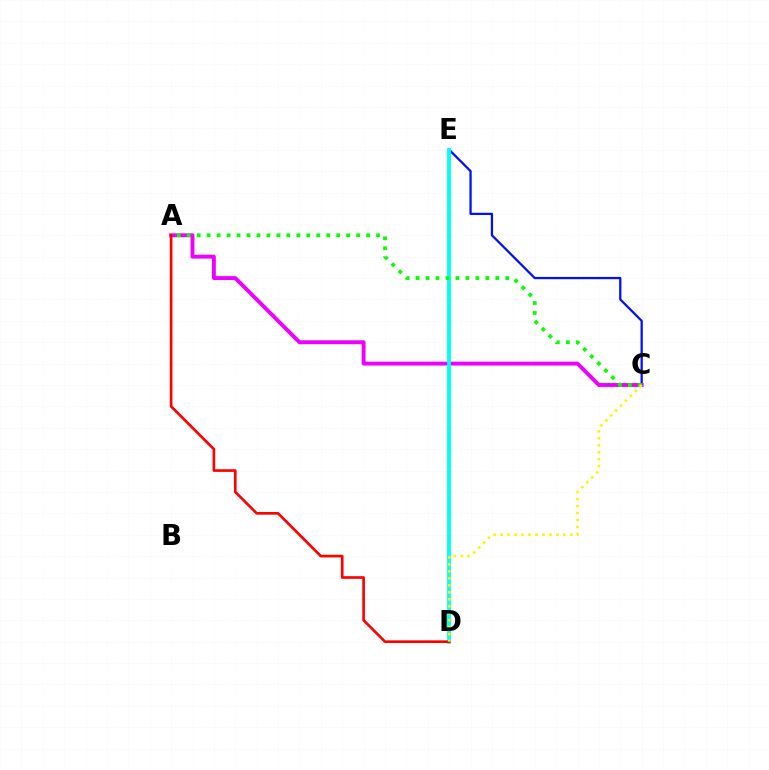{('C', 'E'): [{'color': '#0010ff', 'line_style': 'solid', 'thickness': 1.62}], ('A', 'C'): [{'color': '#ee00ff', 'line_style': 'solid', 'thickness': 2.8}, {'color': '#08ff00', 'line_style': 'dotted', 'thickness': 2.71}], ('D', 'E'): [{'color': '#00fff6', 'line_style': 'solid', 'thickness': 2.78}], ('A', 'D'): [{'color': '#ff0000', 'line_style': 'solid', 'thickness': 1.92}], ('C', 'D'): [{'color': '#fcf500', 'line_style': 'dotted', 'thickness': 1.89}]}